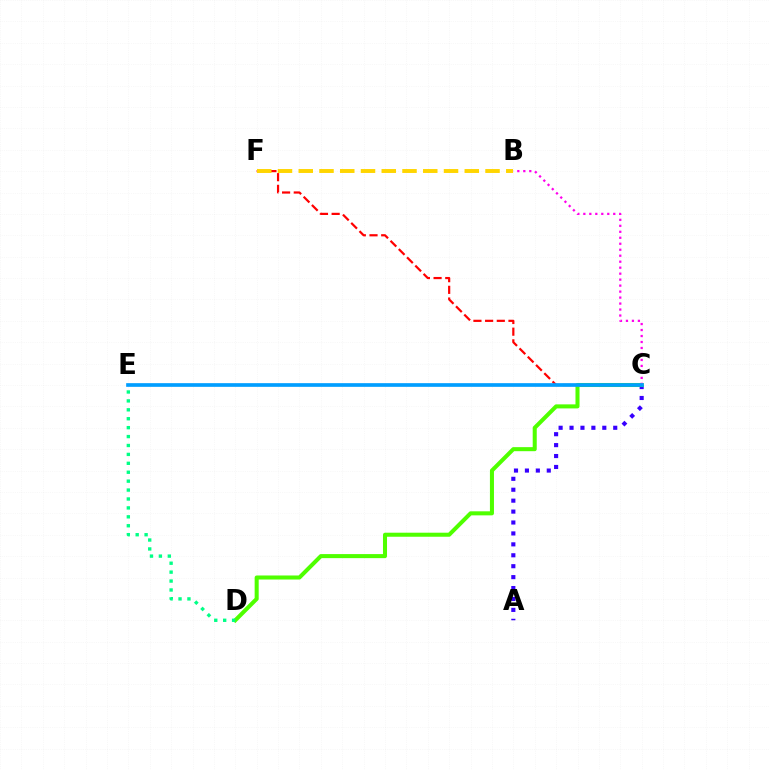{('A', 'C'): [{'color': '#3700ff', 'line_style': 'dotted', 'thickness': 2.97}], ('C', 'F'): [{'color': '#ff0000', 'line_style': 'dashed', 'thickness': 1.59}], ('C', 'D'): [{'color': '#4fff00', 'line_style': 'solid', 'thickness': 2.91}], ('B', 'F'): [{'color': '#ffd500', 'line_style': 'dashed', 'thickness': 2.82}], ('B', 'C'): [{'color': '#ff00ed', 'line_style': 'dotted', 'thickness': 1.63}], ('D', 'E'): [{'color': '#00ff86', 'line_style': 'dotted', 'thickness': 2.42}], ('C', 'E'): [{'color': '#009eff', 'line_style': 'solid', 'thickness': 2.64}]}